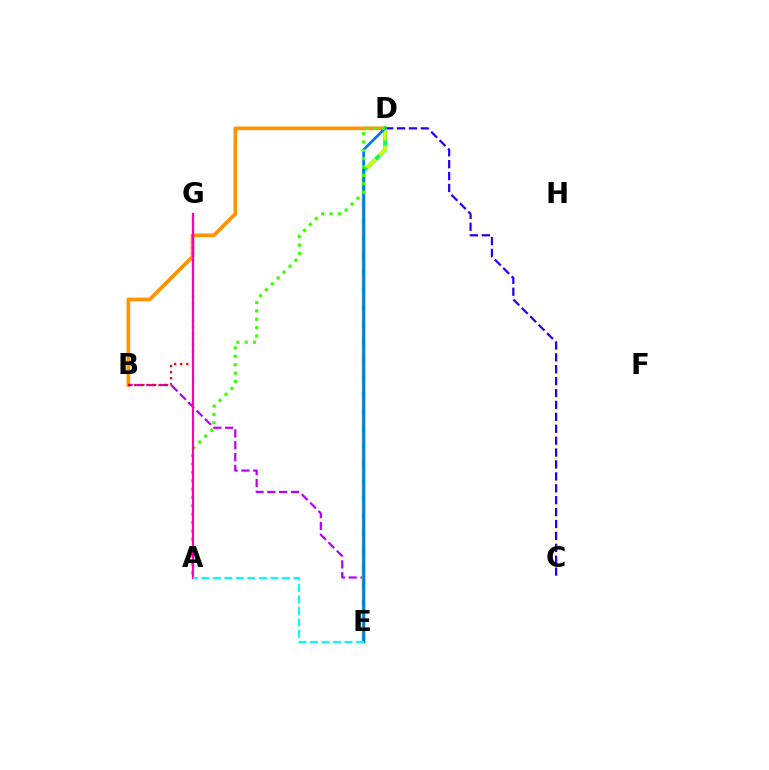{('B', 'D'): [{'color': '#ff9400', 'line_style': 'solid', 'thickness': 2.64}], ('B', 'E'): [{'color': '#b900ff', 'line_style': 'dashed', 'thickness': 1.61}], ('C', 'D'): [{'color': '#2500ff', 'line_style': 'dashed', 'thickness': 1.62}], ('D', 'E'): [{'color': '#00ff5c', 'line_style': 'solid', 'thickness': 2.65}, {'color': '#d1ff00', 'line_style': 'dashed', 'thickness': 2.36}, {'color': '#0074ff', 'line_style': 'solid', 'thickness': 1.94}], ('B', 'G'): [{'color': '#ff0000', 'line_style': 'dotted', 'thickness': 1.65}], ('A', 'D'): [{'color': '#3dff00', 'line_style': 'dotted', 'thickness': 2.27}], ('A', 'G'): [{'color': '#ff00ac', 'line_style': 'solid', 'thickness': 1.58}], ('A', 'E'): [{'color': '#00fff6', 'line_style': 'dashed', 'thickness': 1.56}]}